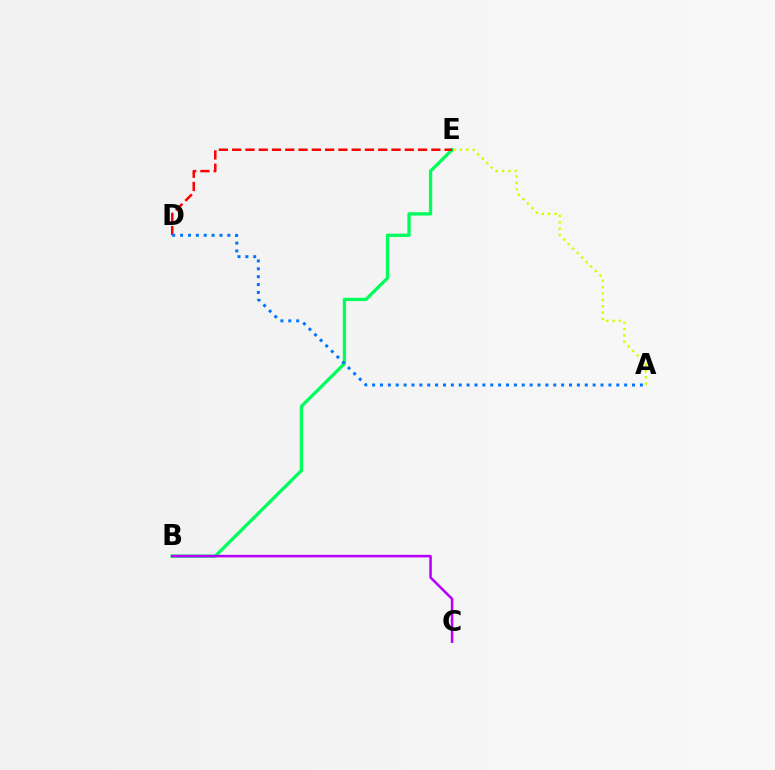{('B', 'E'): [{'color': '#00ff5c', 'line_style': 'solid', 'thickness': 2.37}], ('D', 'E'): [{'color': '#ff0000', 'line_style': 'dashed', 'thickness': 1.8}], ('B', 'C'): [{'color': '#b900ff', 'line_style': 'solid', 'thickness': 1.84}], ('A', 'E'): [{'color': '#d1ff00', 'line_style': 'dotted', 'thickness': 1.73}], ('A', 'D'): [{'color': '#0074ff', 'line_style': 'dotted', 'thickness': 2.14}]}